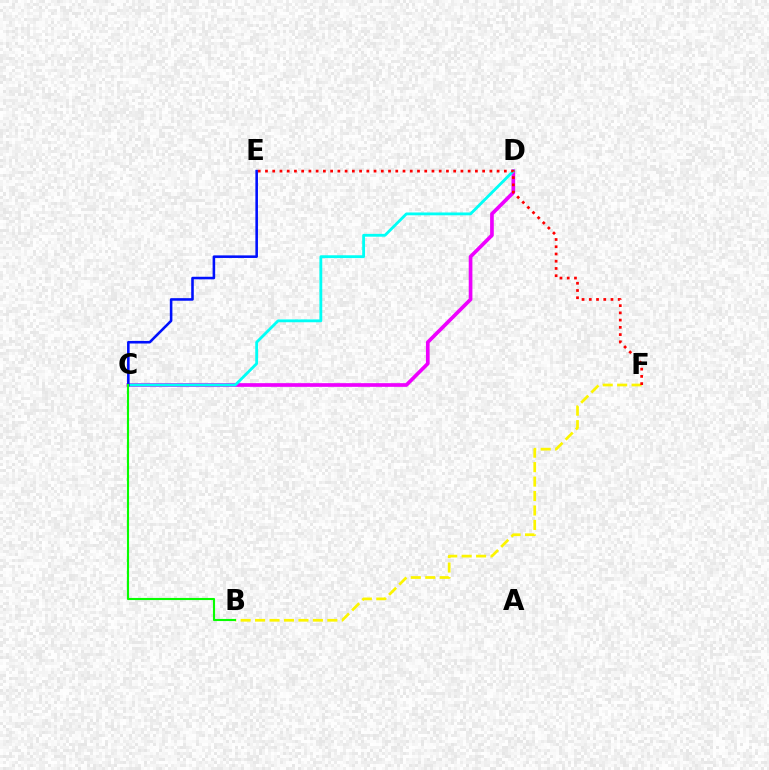{('C', 'D'): [{'color': '#ee00ff', 'line_style': 'solid', 'thickness': 2.65}, {'color': '#00fff6', 'line_style': 'solid', 'thickness': 2.04}], ('B', 'F'): [{'color': '#fcf500', 'line_style': 'dashed', 'thickness': 1.96}], ('C', 'E'): [{'color': '#0010ff', 'line_style': 'solid', 'thickness': 1.86}], ('E', 'F'): [{'color': '#ff0000', 'line_style': 'dotted', 'thickness': 1.97}], ('B', 'C'): [{'color': '#08ff00', 'line_style': 'solid', 'thickness': 1.52}]}